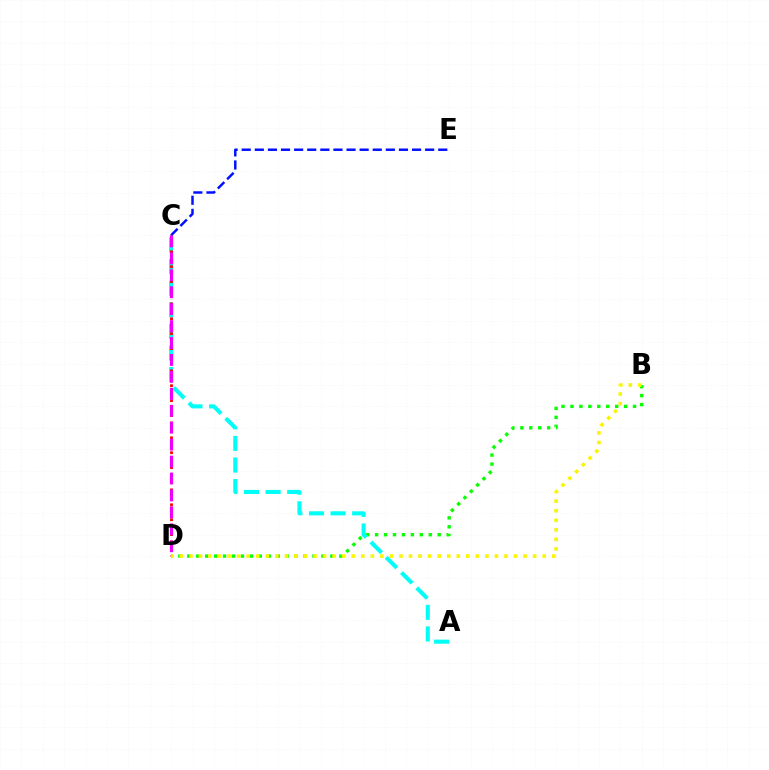{('B', 'D'): [{'color': '#08ff00', 'line_style': 'dotted', 'thickness': 2.43}, {'color': '#fcf500', 'line_style': 'dotted', 'thickness': 2.59}], ('A', 'C'): [{'color': '#00fff6', 'line_style': 'dashed', 'thickness': 2.93}], ('C', 'D'): [{'color': '#ff0000', 'line_style': 'dotted', 'thickness': 2.02}, {'color': '#ee00ff', 'line_style': 'dashed', 'thickness': 2.3}], ('C', 'E'): [{'color': '#0010ff', 'line_style': 'dashed', 'thickness': 1.78}]}